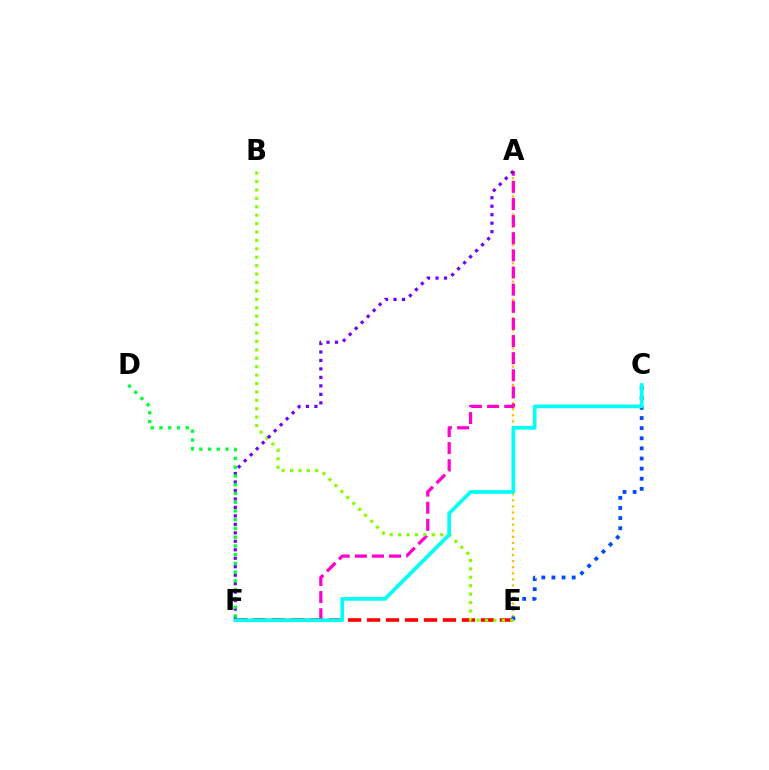{('A', 'E'): [{'color': '#ffbd00', 'line_style': 'dotted', 'thickness': 1.65}], ('A', 'F'): [{'color': '#ff00cf', 'line_style': 'dashed', 'thickness': 2.33}, {'color': '#7200ff', 'line_style': 'dotted', 'thickness': 2.3}], ('E', 'F'): [{'color': '#ff0000', 'line_style': 'dashed', 'thickness': 2.58}], ('C', 'E'): [{'color': '#004bff', 'line_style': 'dotted', 'thickness': 2.75}], ('B', 'E'): [{'color': '#84ff00', 'line_style': 'dotted', 'thickness': 2.29}], ('C', 'F'): [{'color': '#00fff6', 'line_style': 'solid', 'thickness': 2.66}], ('D', 'F'): [{'color': '#00ff39', 'line_style': 'dotted', 'thickness': 2.38}]}